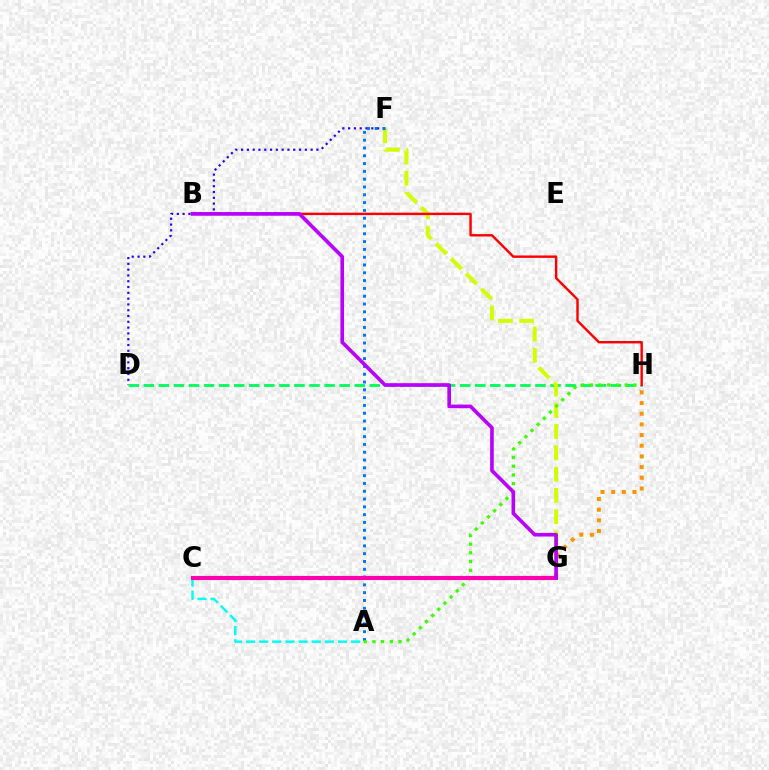{('D', 'F'): [{'color': '#2500ff', 'line_style': 'dotted', 'thickness': 1.57}], ('D', 'H'): [{'color': '#00ff5c', 'line_style': 'dashed', 'thickness': 2.05}], ('F', 'G'): [{'color': '#d1ff00', 'line_style': 'dashed', 'thickness': 2.89}], ('A', 'C'): [{'color': '#00fff6', 'line_style': 'dashed', 'thickness': 1.78}], ('G', 'H'): [{'color': '#ff9400', 'line_style': 'dotted', 'thickness': 2.9}], ('A', 'F'): [{'color': '#0074ff', 'line_style': 'dotted', 'thickness': 2.12}], ('A', 'H'): [{'color': '#3dff00', 'line_style': 'dotted', 'thickness': 2.36}], ('B', 'H'): [{'color': '#ff0000', 'line_style': 'solid', 'thickness': 1.74}], ('C', 'G'): [{'color': '#ff00ac', 'line_style': 'solid', 'thickness': 2.98}], ('B', 'G'): [{'color': '#b900ff', 'line_style': 'solid', 'thickness': 2.62}]}